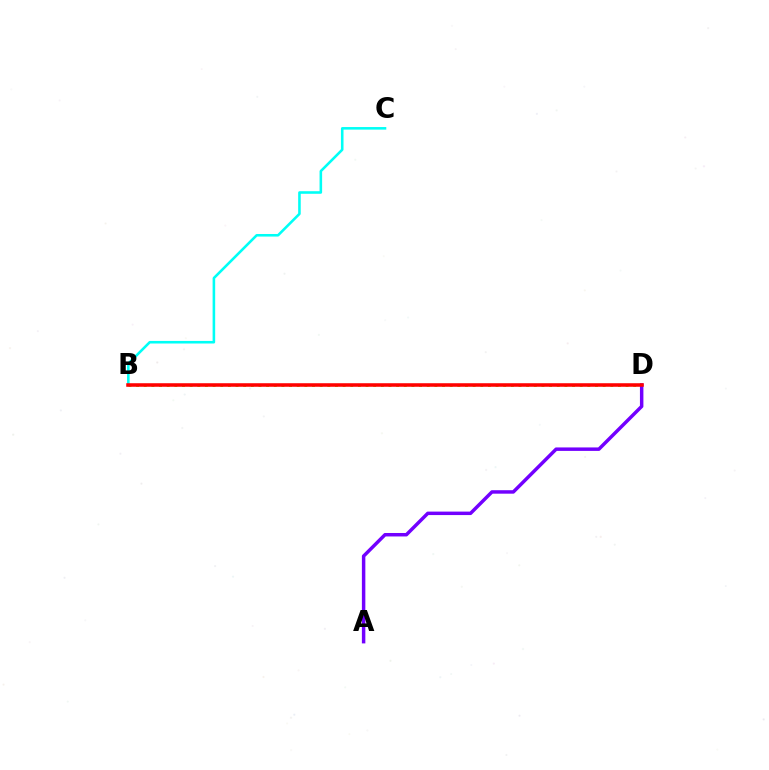{('B', 'D'): [{'color': '#84ff00', 'line_style': 'dotted', 'thickness': 2.08}, {'color': '#ff0000', 'line_style': 'solid', 'thickness': 2.55}], ('B', 'C'): [{'color': '#00fff6', 'line_style': 'solid', 'thickness': 1.86}], ('A', 'D'): [{'color': '#7200ff', 'line_style': 'solid', 'thickness': 2.5}]}